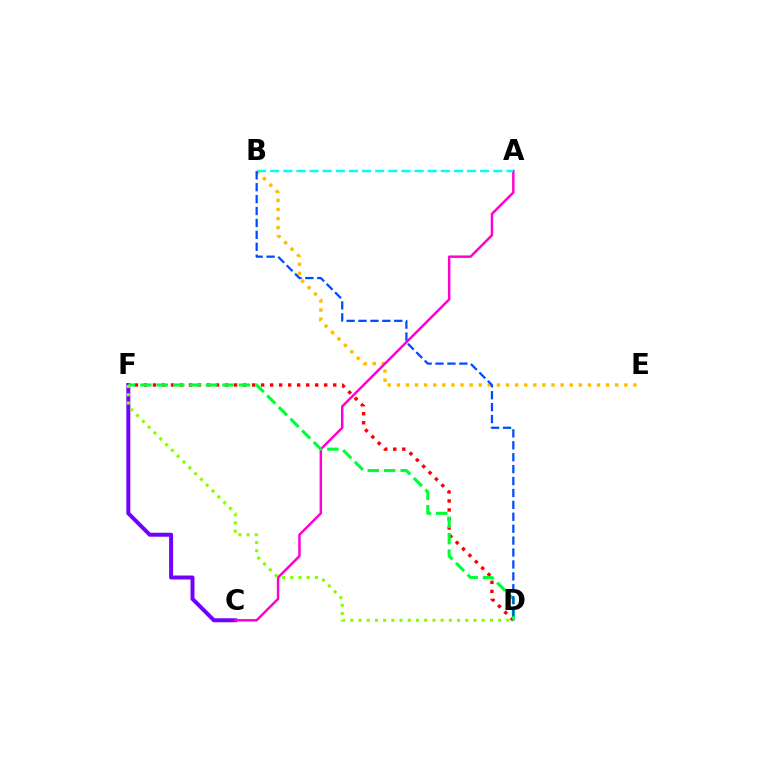{('C', 'F'): [{'color': '#7200ff', 'line_style': 'solid', 'thickness': 2.86}], ('B', 'E'): [{'color': '#ffbd00', 'line_style': 'dotted', 'thickness': 2.47}], ('D', 'F'): [{'color': '#ff0000', 'line_style': 'dotted', 'thickness': 2.45}, {'color': '#00ff39', 'line_style': 'dashed', 'thickness': 2.23}, {'color': '#84ff00', 'line_style': 'dotted', 'thickness': 2.23}], ('A', 'C'): [{'color': '#ff00cf', 'line_style': 'solid', 'thickness': 1.77}], ('A', 'B'): [{'color': '#00fff6', 'line_style': 'dashed', 'thickness': 1.78}], ('B', 'D'): [{'color': '#004bff', 'line_style': 'dashed', 'thickness': 1.62}]}